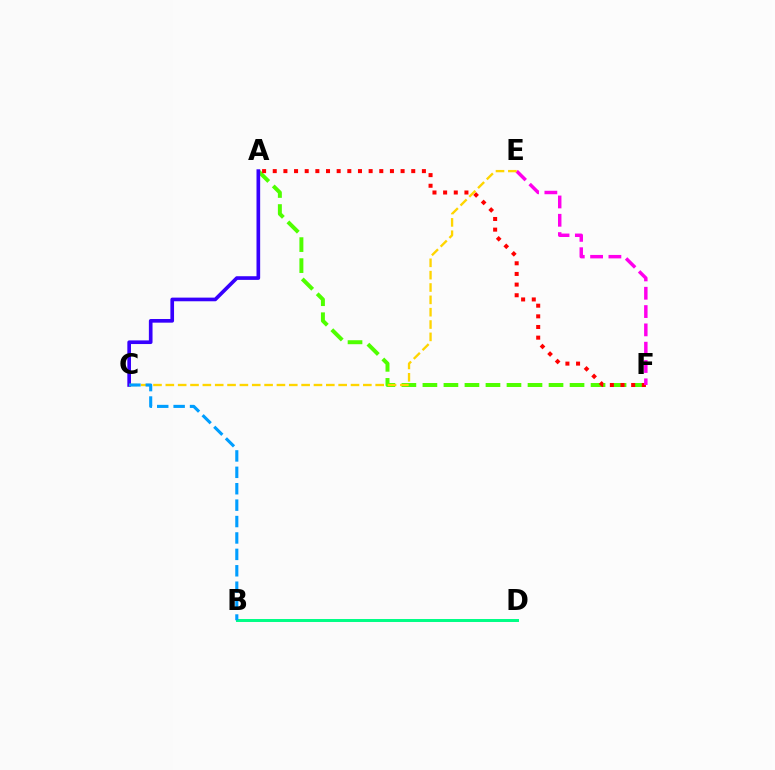{('A', 'F'): [{'color': '#4fff00', 'line_style': 'dashed', 'thickness': 2.86}, {'color': '#ff0000', 'line_style': 'dotted', 'thickness': 2.89}], ('A', 'C'): [{'color': '#3700ff', 'line_style': 'solid', 'thickness': 2.63}], ('E', 'F'): [{'color': '#ff00ed', 'line_style': 'dashed', 'thickness': 2.49}], ('B', 'D'): [{'color': '#00ff86', 'line_style': 'solid', 'thickness': 2.13}], ('C', 'E'): [{'color': '#ffd500', 'line_style': 'dashed', 'thickness': 1.68}], ('B', 'C'): [{'color': '#009eff', 'line_style': 'dashed', 'thickness': 2.23}]}